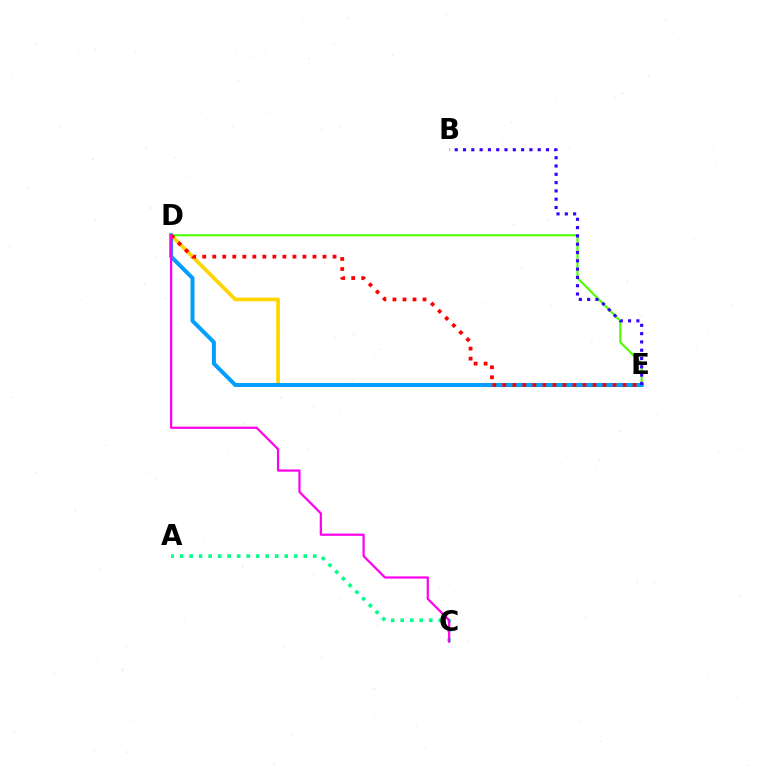{('A', 'C'): [{'color': '#00ff86', 'line_style': 'dotted', 'thickness': 2.58}], ('D', 'E'): [{'color': '#4fff00', 'line_style': 'solid', 'thickness': 1.54}, {'color': '#ffd500', 'line_style': 'solid', 'thickness': 2.66}, {'color': '#009eff', 'line_style': 'solid', 'thickness': 2.86}, {'color': '#ff0000', 'line_style': 'dotted', 'thickness': 2.72}], ('B', 'E'): [{'color': '#3700ff', 'line_style': 'dotted', 'thickness': 2.25}], ('C', 'D'): [{'color': '#ff00ed', 'line_style': 'solid', 'thickness': 1.59}]}